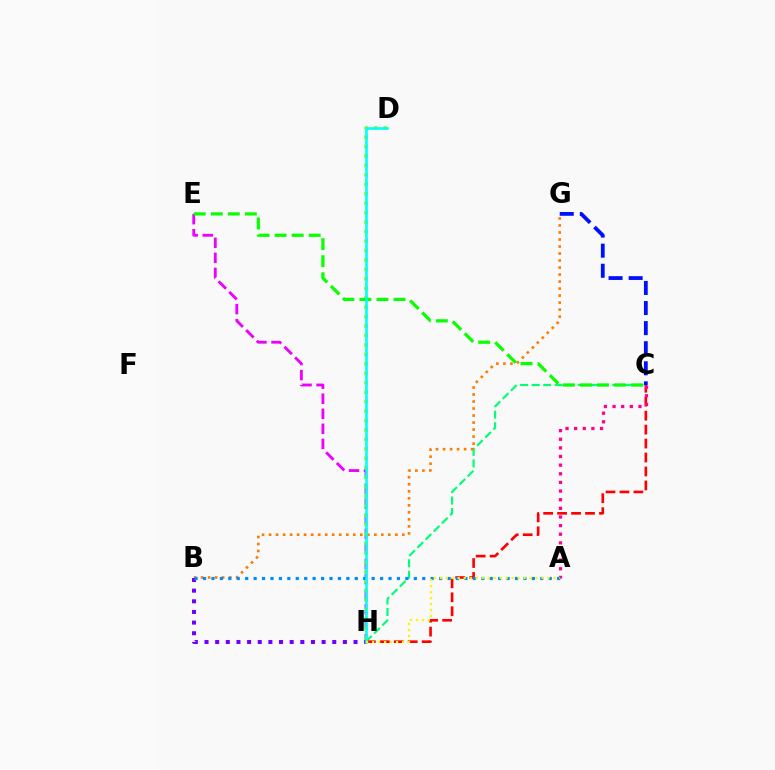{('C', 'H'): [{'color': '#00ff74', 'line_style': 'dashed', 'thickness': 1.57}, {'color': '#ff0000', 'line_style': 'dashed', 'thickness': 1.9}], ('B', 'G'): [{'color': '#ff7c00', 'line_style': 'dotted', 'thickness': 1.91}], ('C', 'G'): [{'color': '#0010ff', 'line_style': 'dashed', 'thickness': 2.73}], ('A', 'C'): [{'color': '#ff0094', 'line_style': 'dotted', 'thickness': 2.35}], ('E', 'H'): [{'color': '#ee00ff', 'line_style': 'dashed', 'thickness': 2.05}], ('B', 'H'): [{'color': '#7200ff', 'line_style': 'dotted', 'thickness': 2.89}], ('D', 'H'): [{'color': '#84ff00', 'line_style': 'dotted', 'thickness': 2.57}, {'color': '#00fff6', 'line_style': 'solid', 'thickness': 1.85}], ('C', 'E'): [{'color': '#08ff00', 'line_style': 'dashed', 'thickness': 2.32}], ('A', 'B'): [{'color': '#008cff', 'line_style': 'dotted', 'thickness': 2.29}], ('A', 'H'): [{'color': '#fcf500', 'line_style': 'dotted', 'thickness': 1.63}]}